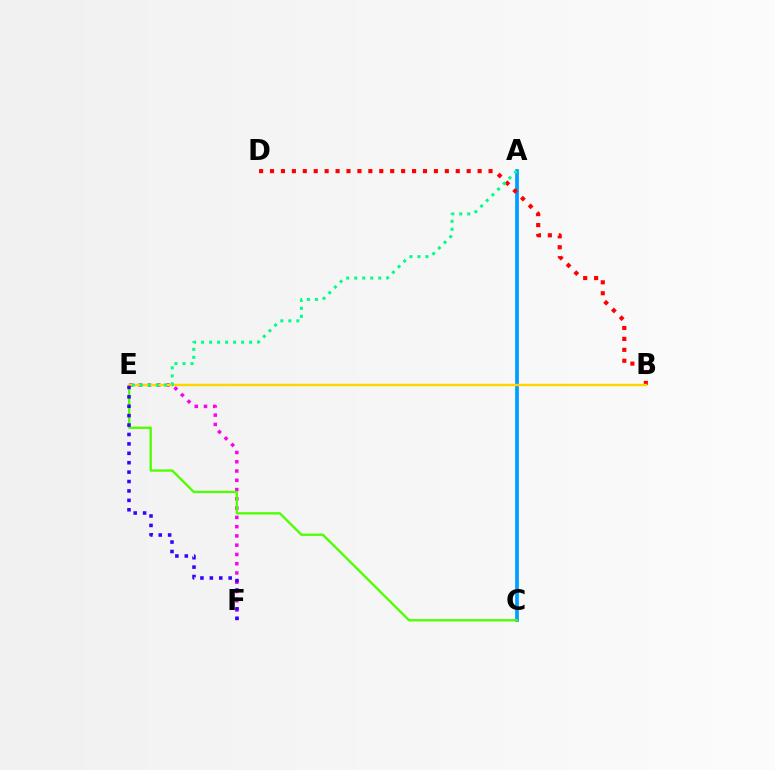{('E', 'F'): [{'color': '#ff00ed', 'line_style': 'dotted', 'thickness': 2.52}, {'color': '#3700ff', 'line_style': 'dotted', 'thickness': 2.56}], ('A', 'C'): [{'color': '#009eff', 'line_style': 'solid', 'thickness': 2.68}], ('B', 'D'): [{'color': '#ff0000', 'line_style': 'dotted', 'thickness': 2.97}], ('C', 'E'): [{'color': '#4fff00', 'line_style': 'solid', 'thickness': 1.68}], ('B', 'E'): [{'color': '#ffd500', 'line_style': 'solid', 'thickness': 1.73}], ('A', 'E'): [{'color': '#00ff86', 'line_style': 'dotted', 'thickness': 2.17}]}